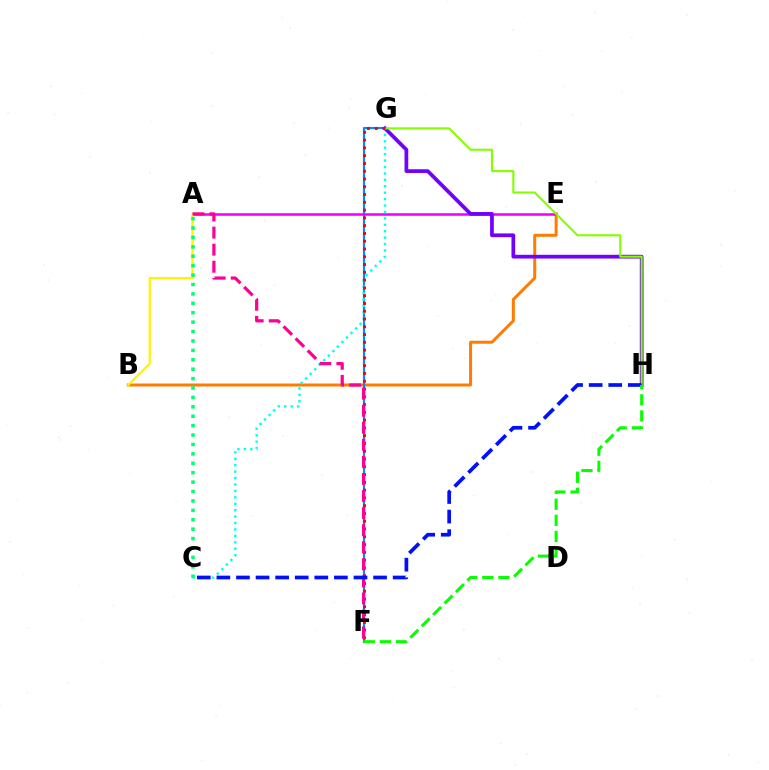{('B', 'E'): [{'color': '#ff7c00', 'line_style': 'solid', 'thickness': 2.16}], ('F', 'G'): [{'color': '#008cff', 'line_style': 'solid', 'thickness': 1.56}, {'color': '#ff0000', 'line_style': 'dotted', 'thickness': 2.11}], ('A', 'E'): [{'color': '#ee00ff', 'line_style': 'solid', 'thickness': 1.82}], ('G', 'H'): [{'color': '#7200ff', 'line_style': 'solid', 'thickness': 2.69}, {'color': '#84ff00', 'line_style': 'solid', 'thickness': 1.51}], ('A', 'B'): [{'color': '#fcf500', 'line_style': 'solid', 'thickness': 1.6}], ('C', 'G'): [{'color': '#00fff6', 'line_style': 'dotted', 'thickness': 1.74}], ('A', 'F'): [{'color': '#ff0094', 'line_style': 'dashed', 'thickness': 2.32}], ('C', 'H'): [{'color': '#0010ff', 'line_style': 'dashed', 'thickness': 2.66}], ('A', 'C'): [{'color': '#00ff74', 'line_style': 'dotted', 'thickness': 2.56}], ('F', 'H'): [{'color': '#08ff00', 'line_style': 'dashed', 'thickness': 2.19}]}